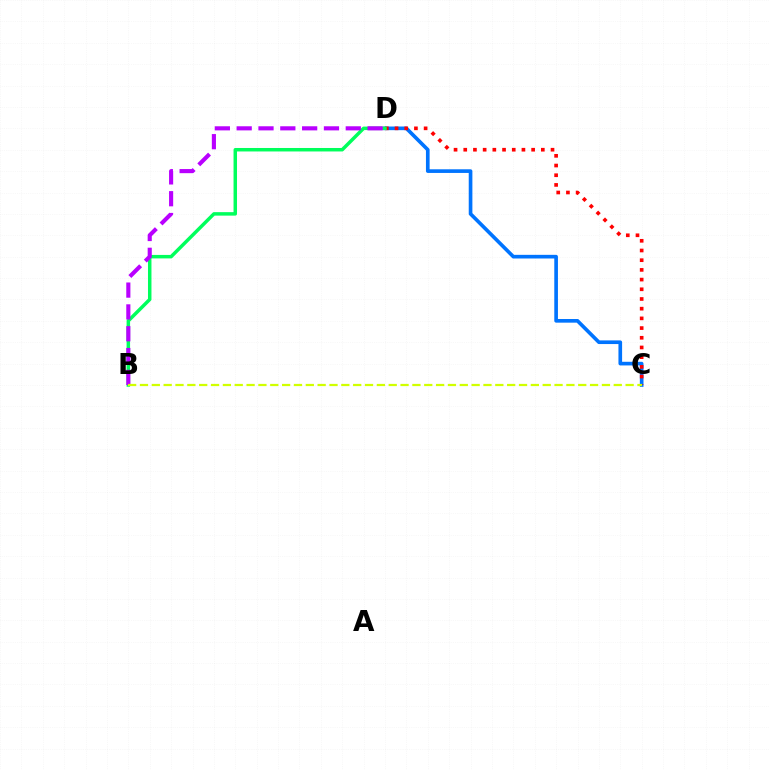{('C', 'D'): [{'color': '#0074ff', 'line_style': 'solid', 'thickness': 2.63}, {'color': '#ff0000', 'line_style': 'dotted', 'thickness': 2.63}], ('B', 'D'): [{'color': '#00ff5c', 'line_style': 'solid', 'thickness': 2.5}, {'color': '#b900ff', 'line_style': 'dashed', 'thickness': 2.96}], ('B', 'C'): [{'color': '#d1ff00', 'line_style': 'dashed', 'thickness': 1.61}]}